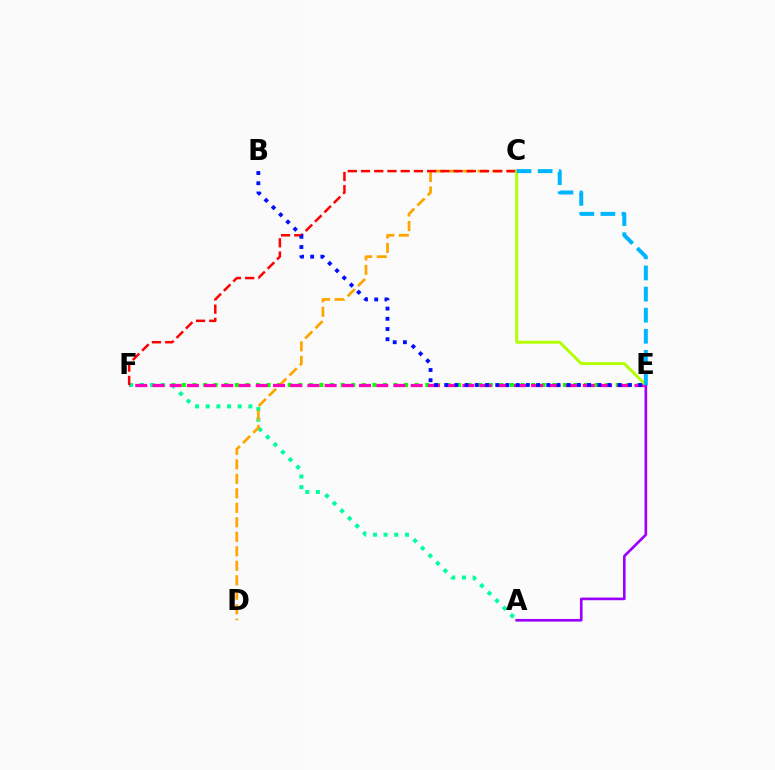{('E', 'F'): [{'color': '#08ff00', 'line_style': 'dotted', 'thickness': 2.88}, {'color': '#ff00bd', 'line_style': 'dashed', 'thickness': 2.34}], ('A', 'F'): [{'color': '#00ff9d', 'line_style': 'dotted', 'thickness': 2.9}], ('C', 'D'): [{'color': '#ffa500', 'line_style': 'dashed', 'thickness': 1.97}], ('C', 'F'): [{'color': '#ff0000', 'line_style': 'dashed', 'thickness': 1.8}], ('C', 'E'): [{'color': '#b3ff00', 'line_style': 'solid', 'thickness': 2.13}, {'color': '#00b5ff', 'line_style': 'dashed', 'thickness': 2.87}], ('A', 'E'): [{'color': '#9b00ff', 'line_style': 'solid', 'thickness': 1.89}], ('B', 'E'): [{'color': '#0010ff', 'line_style': 'dotted', 'thickness': 2.77}]}